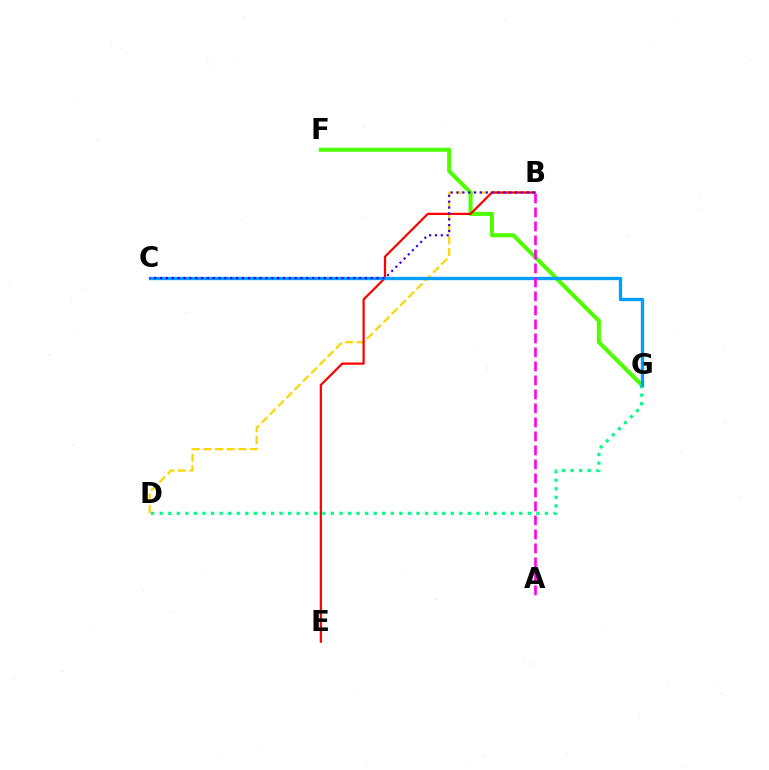{('B', 'D'): [{'color': '#ffd500', 'line_style': 'dashed', 'thickness': 1.59}], ('F', 'G'): [{'color': '#4fff00', 'line_style': 'solid', 'thickness': 2.92}], ('D', 'G'): [{'color': '#00ff86', 'line_style': 'dotted', 'thickness': 2.33}], ('B', 'E'): [{'color': '#ff0000', 'line_style': 'solid', 'thickness': 1.61}], ('C', 'G'): [{'color': '#009eff', 'line_style': 'solid', 'thickness': 2.39}], ('A', 'B'): [{'color': '#ff00ed', 'line_style': 'dashed', 'thickness': 1.9}], ('B', 'C'): [{'color': '#3700ff', 'line_style': 'dotted', 'thickness': 1.59}]}